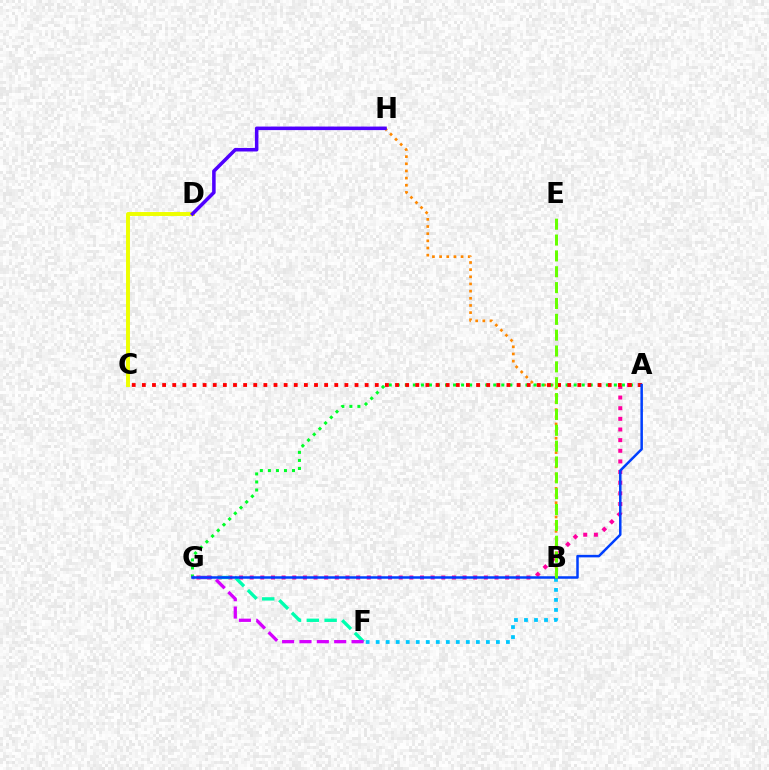{('A', 'G'): [{'color': '#ff00a0', 'line_style': 'dotted', 'thickness': 2.89}, {'color': '#00ff27', 'line_style': 'dotted', 'thickness': 2.18}, {'color': '#003fff', 'line_style': 'solid', 'thickness': 1.8}], ('C', 'D'): [{'color': '#eeff00', 'line_style': 'solid', 'thickness': 2.83}], ('B', 'H'): [{'color': '#ff8800', 'line_style': 'dotted', 'thickness': 1.95}], ('F', 'G'): [{'color': '#00ffaf', 'line_style': 'dashed', 'thickness': 2.42}, {'color': '#d600ff', 'line_style': 'dashed', 'thickness': 2.36}], ('A', 'C'): [{'color': '#ff0000', 'line_style': 'dotted', 'thickness': 2.75}], ('B', 'F'): [{'color': '#00c7ff', 'line_style': 'dotted', 'thickness': 2.72}], ('D', 'H'): [{'color': '#4f00ff', 'line_style': 'solid', 'thickness': 2.54}], ('B', 'E'): [{'color': '#66ff00', 'line_style': 'dashed', 'thickness': 2.15}]}